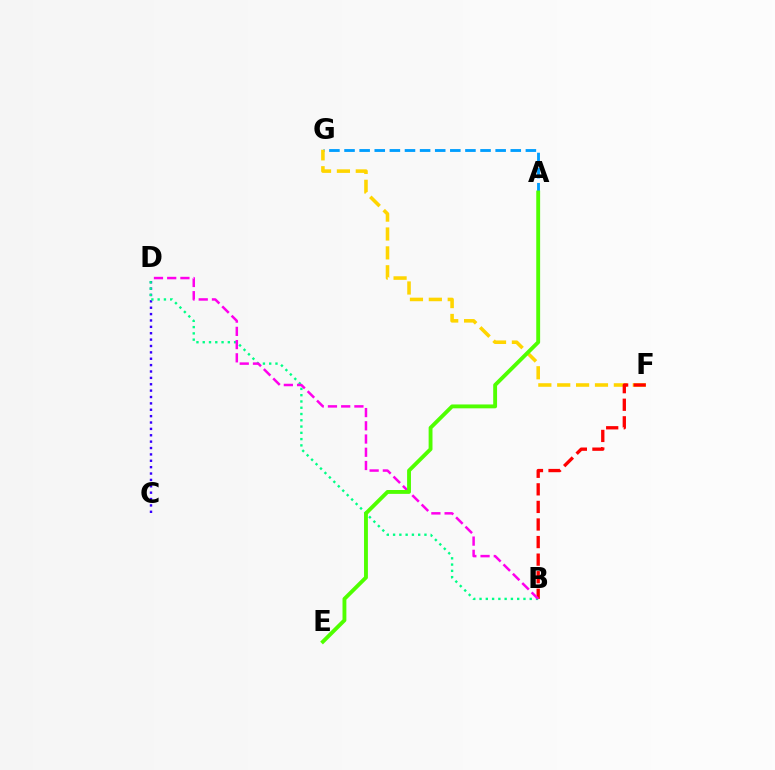{('A', 'G'): [{'color': '#009eff', 'line_style': 'dashed', 'thickness': 2.05}], ('F', 'G'): [{'color': '#ffd500', 'line_style': 'dashed', 'thickness': 2.56}], ('C', 'D'): [{'color': '#3700ff', 'line_style': 'dotted', 'thickness': 1.73}], ('B', 'F'): [{'color': '#ff0000', 'line_style': 'dashed', 'thickness': 2.39}], ('B', 'D'): [{'color': '#00ff86', 'line_style': 'dotted', 'thickness': 1.7}, {'color': '#ff00ed', 'line_style': 'dashed', 'thickness': 1.8}], ('A', 'E'): [{'color': '#4fff00', 'line_style': 'solid', 'thickness': 2.78}]}